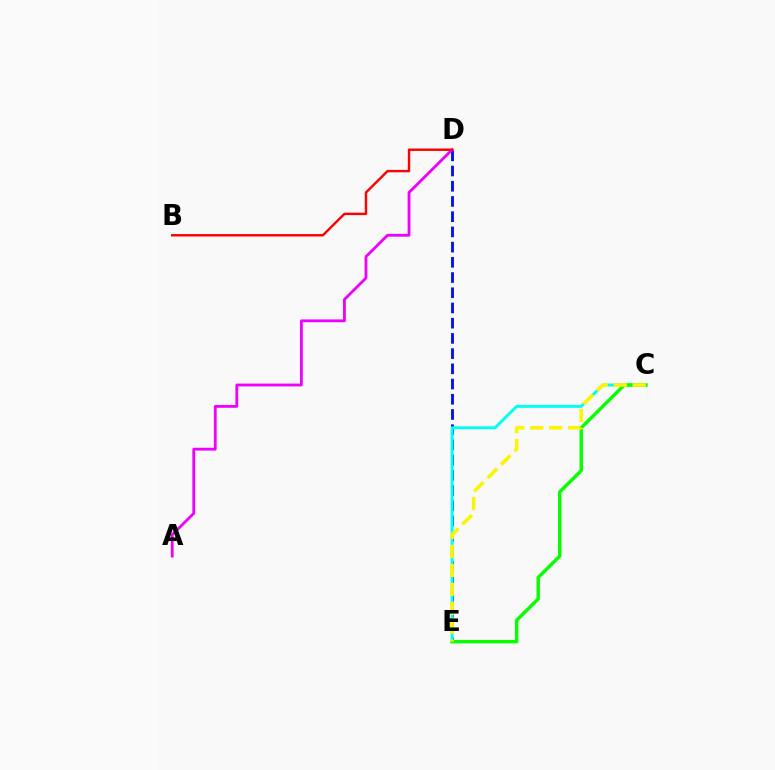{('D', 'E'): [{'color': '#0010ff', 'line_style': 'dashed', 'thickness': 2.07}], ('A', 'D'): [{'color': '#ee00ff', 'line_style': 'solid', 'thickness': 2.02}], ('C', 'E'): [{'color': '#00fff6', 'line_style': 'solid', 'thickness': 2.1}, {'color': '#08ff00', 'line_style': 'solid', 'thickness': 2.47}, {'color': '#fcf500', 'line_style': 'dashed', 'thickness': 2.58}], ('B', 'D'): [{'color': '#ff0000', 'line_style': 'solid', 'thickness': 1.74}]}